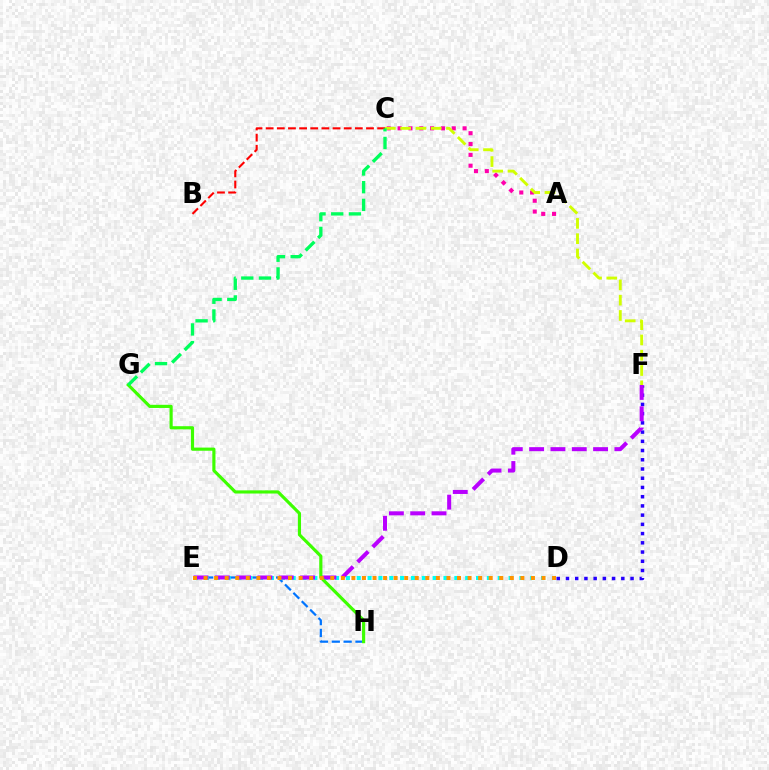{('A', 'C'): [{'color': '#ff00ac', 'line_style': 'dotted', 'thickness': 2.94}], ('E', 'H'): [{'color': '#0074ff', 'line_style': 'dashed', 'thickness': 1.61}], ('D', 'F'): [{'color': '#2500ff', 'line_style': 'dotted', 'thickness': 2.51}], ('D', 'E'): [{'color': '#00fff6', 'line_style': 'dotted', 'thickness': 2.95}, {'color': '#ff9400', 'line_style': 'dotted', 'thickness': 2.87}], ('E', 'F'): [{'color': '#b900ff', 'line_style': 'dashed', 'thickness': 2.9}], ('B', 'C'): [{'color': '#ff0000', 'line_style': 'dashed', 'thickness': 1.51}], ('G', 'H'): [{'color': '#3dff00', 'line_style': 'solid', 'thickness': 2.27}], ('C', 'F'): [{'color': '#d1ff00', 'line_style': 'dashed', 'thickness': 2.08}], ('C', 'G'): [{'color': '#00ff5c', 'line_style': 'dashed', 'thickness': 2.4}]}